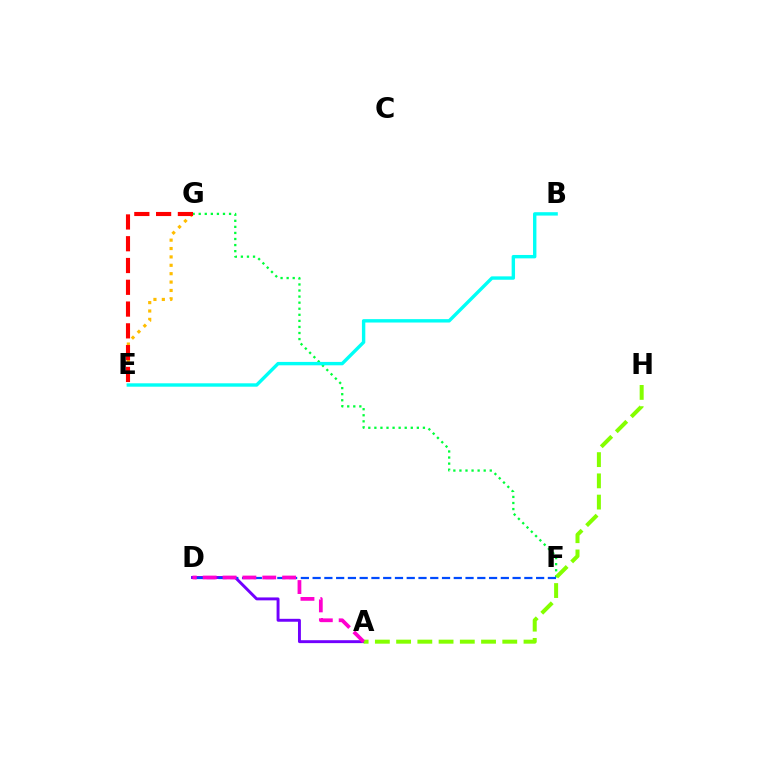{('F', 'G'): [{'color': '#00ff39', 'line_style': 'dotted', 'thickness': 1.65}], ('A', 'D'): [{'color': '#7200ff', 'line_style': 'solid', 'thickness': 2.1}, {'color': '#ff00cf', 'line_style': 'dashed', 'thickness': 2.7}], ('E', 'G'): [{'color': '#ffbd00', 'line_style': 'dotted', 'thickness': 2.28}, {'color': '#ff0000', 'line_style': 'dashed', 'thickness': 2.96}], ('A', 'H'): [{'color': '#84ff00', 'line_style': 'dashed', 'thickness': 2.88}], ('D', 'F'): [{'color': '#004bff', 'line_style': 'dashed', 'thickness': 1.6}], ('B', 'E'): [{'color': '#00fff6', 'line_style': 'solid', 'thickness': 2.44}]}